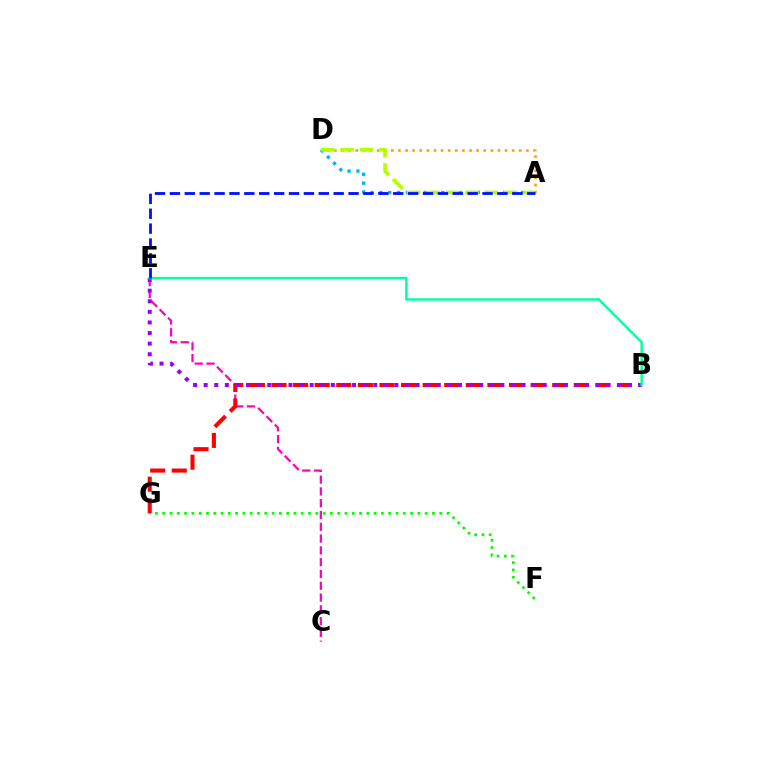{('F', 'G'): [{'color': '#08ff00', 'line_style': 'dotted', 'thickness': 1.98}], ('A', 'D'): [{'color': '#ffa500', 'line_style': 'dotted', 'thickness': 1.93}, {'color': '#00b5ff', 'line_style': 'dotted', 'thickness': 2.41}, {'color': '#b3ff00', 'line_style': 'dashed', 'thickness': 2.63}], ('C', 'E'): [{'color': '#ff00bd', 'line_style': 'dashed', 'thickness': 1.6}], ('B', 'G'): [{'color': '#ff0000', 'line_style': 'dashed', 'thickness': 2.93}], ('B', 'E'): [{'color': '#9b00ff', 'line_style': 'dotted', 'thickness': 2.88}, {'color': '#00ff9d', 'line_style': 'solid', 'thickness': 1.74}], ('A', 'E'): [{'color': '#0010ff', 'line_style': 'dashed', 'thickness': 2.02}]}